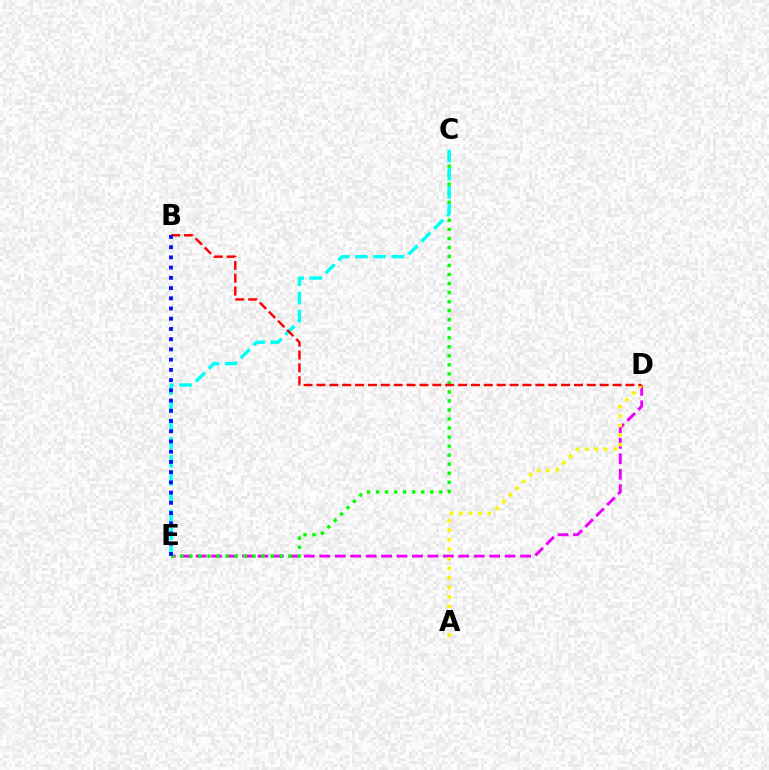{('D', 'E'): [{'color': '#ee00ff', 'line_style': 'dashed', 'thickness': 2.1}], ('C', 'E'): [{'color': '#08ff00', 'line_style': 'dotted', 'thickness': 2.45}, {'color': '#00fff6', 'line_style': 'dashed', 'thickness': 2.47}], ('A', 'D'): [{'color': '#fcf500', 'line_style': 'dotted', 'thickness': 2.59}], ('B', 'D'): [{'color': '#ff0000', 'line_style': 'dashed', 'thickness': 1.75}], ('B', 'E'): [{'color': '#0010ff', 'line_style': 'dotted', 'thickness': 2.78}]}